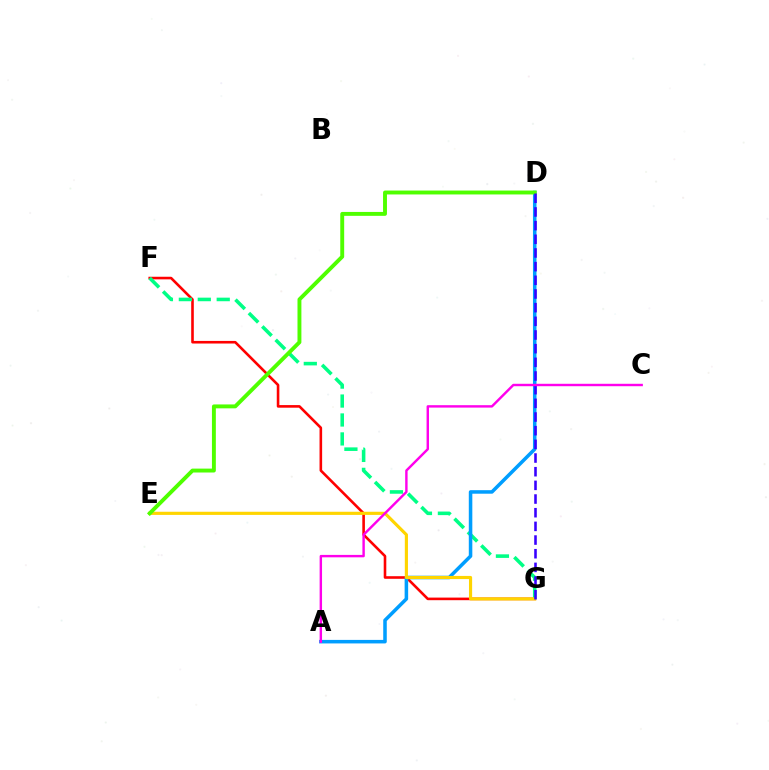{('F', 'G'): [{'color': '#ff0000', 'line_style': 'solid', 'thickness': 1.87}, {'color': '#00ff86', 'line_style': 'dashed', 'thickness': 2.57}], ('A', 'D'): [{'color': '#009eff', 'line_style': 'solid', 'thickness': 2.54}], ('E', 'G'): [{'color': '#ffd500', 'line_style': 'solid', 'thickness': 2.27}], ('D', 'E'): [{'color': '#4fff00', 'line_style': 'solid', 'thickness': 2.81}], ('D', 'G'): [{'color': '#3700ff', 'line_style': 'dashed', 'thickness': 1.86}], ('A', 'C'): [{'color': '#ff00ed', 'line_style': 'solid', 'thickness': 1.74}]}